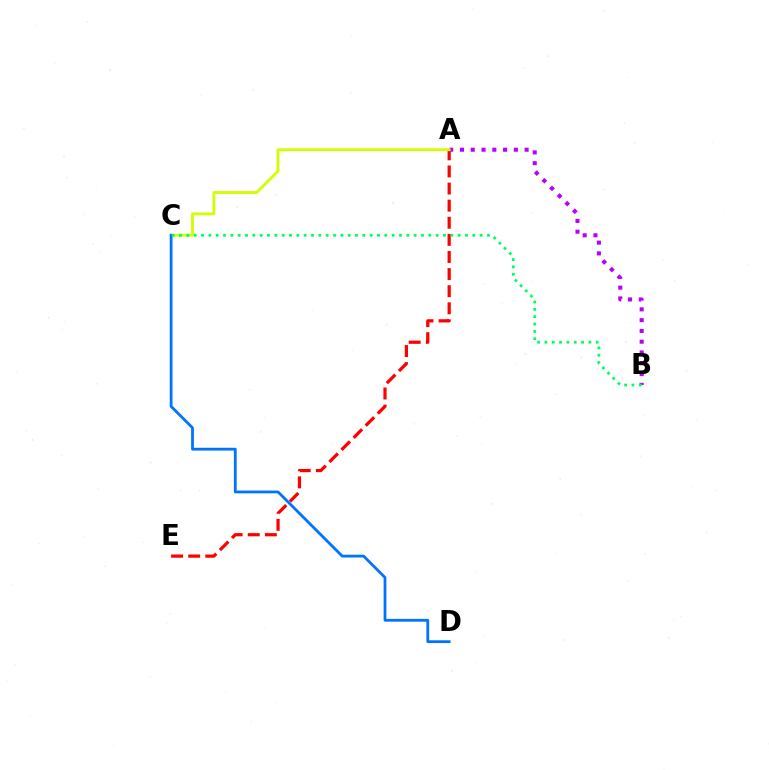{('A', 'E'): [{'color': '#ff0000', 'line_style': 'dashed', 'thickness': 2.32}], ('A', 'B'): [{'color': '#b900ff', 'line_style': 'dotted', 'thickness': 2.93}], ('A', 'C'): [{'color': '#d1ff00', 'line_style': 'solid', 'thickness': 2.04}], ('C', 'D'): [{'color': '#0074ff', 'line_style': 'solid', 'thickness': 2.01}], ('B', 'C'): [{'color': '#00ff5c', 'line_style': 'dotted', 'thickness': 1.99}]}